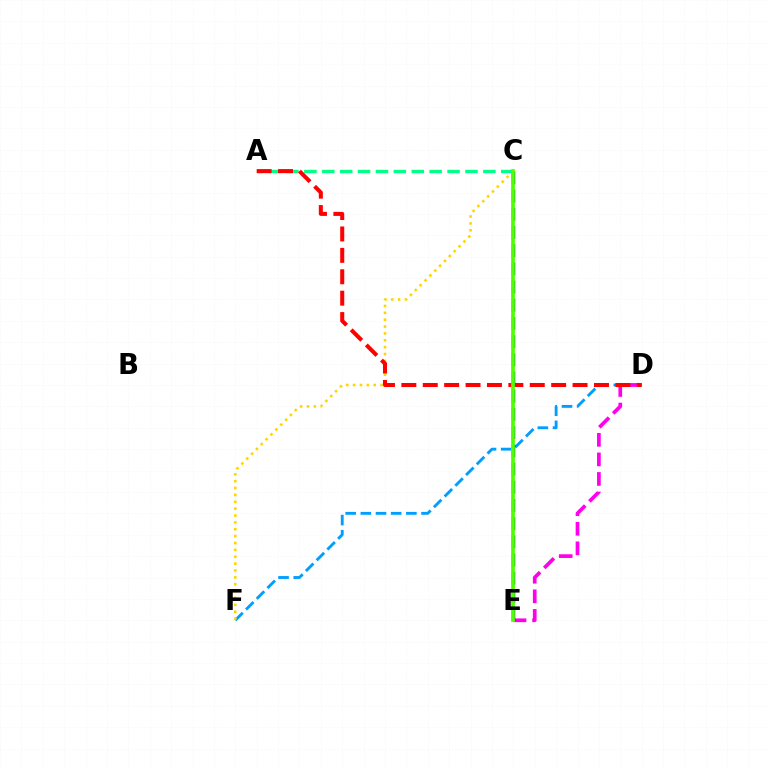{('D', 'F'): [{'color': '#009eff', 'line_style': 'dashed', 'thickness': 2.06}], ('C', 'F'): [{'color': '#ffd500', 'line_style': 'dotted', 'thickness': 1.87}], ('D', 'E'): [{'color': '#ff00ed', 'line_style': 'dashed', 'thickness': 2.66}], ('C', 'E'): [{'color': '#3700ff', 'line_style': 'dashed', 'thickness': 2.47}, {'color': '#4fff00', 'line_style': 'solid', 'thickness': 2.67}], ('A', 'C'): [{'color': '#00ff86', 'line_style': 'dashed', 'thickness': 2.43}], ('A', 'D'): [{'color': '#ff0000', 'line_style': 'dashed', 'thickness': 2.91}]}